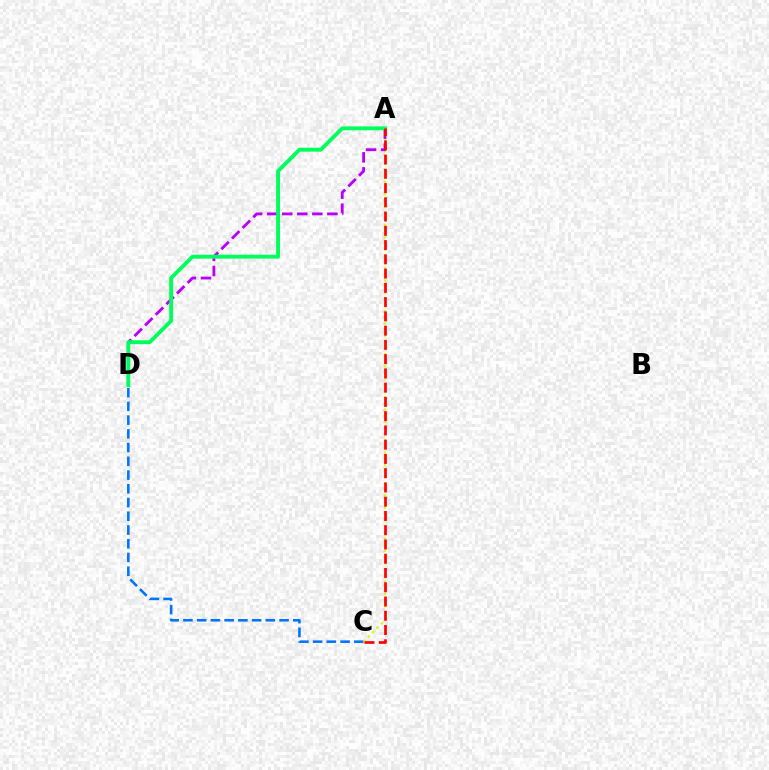{('C', 'D'): [{'color': '#0074ff', 'line_style': 'dashed', 'thickness': 1.87}], ('A', 'C'): [{'color': '#d1ff00', 'line_style': 'dotted', 'thickness': 1.67}, {'color': '#ff0000', 'line_style': 'dashed', 'thickness': 1.94}], ('A', 'D'): [{'color': '#b900ff', 'line_style': 'dashed', 'thickness': 2.04}, {'color': '#00ff5c', 'line_style': 'solid', 'thickness': 2.79}]}